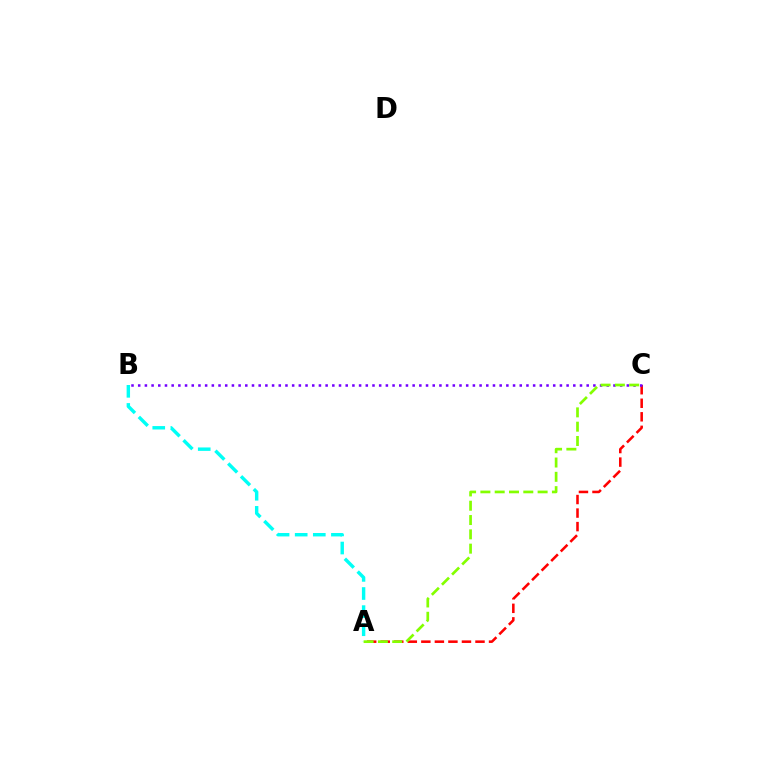{('A', 'B'): [{'color': '#00fff6', 'line_style': 'dashed', 'thickness': 2.46}], ('A', 'C'): [{'color': '#ff0000', 'line_style': 'dashed', 'thickness': 1.84}, {'color': '#84ff00', 'line_style': 'dashed', 'thickness': 1.94}], ('B', 'C'): [{'color': '#7200ff', 'line_style': 'dotted', 'thickness': 1.82}]}